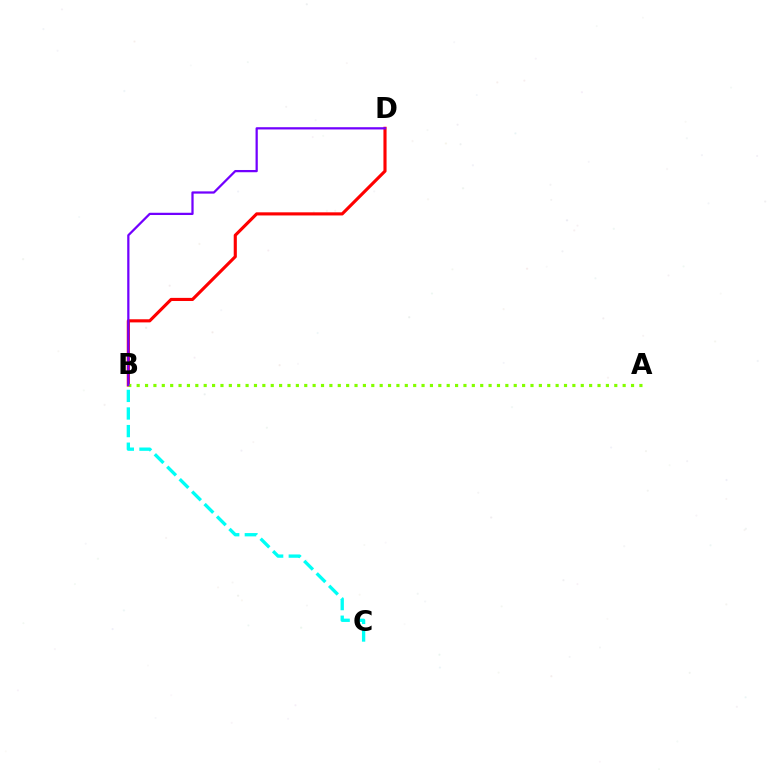{('B', 'D'): [{'color': '#ff0000', 'line_style': 'solid', 'thickness': 2.25}, {'color': '#7200ff', 'line_style': 'solid', 'thickness': 1.62}], ('B', 'C'): [{'color': '#00fff6', 'line_style': 'dashed', 'thickness': 2.39}], ('A', 'B'): [{'color': '#84ff00', 'line_style': 'dotted', 'thickness': 2.28}]}